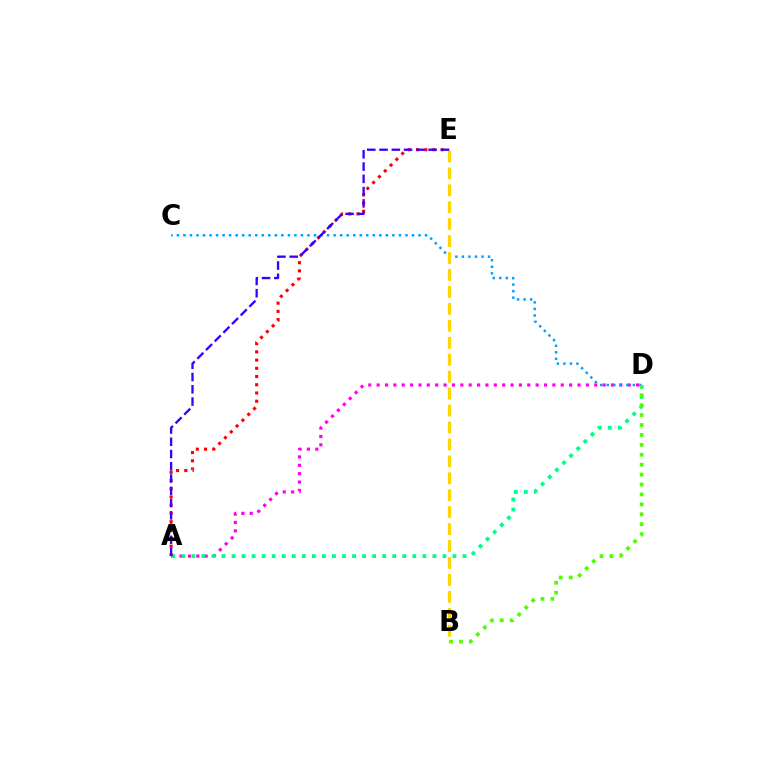{('A', 'D'): [{'color': '#ff00ed', 'line_style': 'dotted', 'thickness': 2.27}, {'color': '#00ff86', 'line_style': 'dotted', 'thickness': 2.73}], ('C', 'D'): [{'color': '#009eff', 'line_style': 'dotted', 'thickness': 1.77}], ('B', 'D'): [{'color': '#4fff00', 'line_style': 'dotted', 'thickness': 2.7}], ('A', 'E'): [{'color': '#ff0000', 'line_style': 'dotted', 'thickness': 2.23}, {'color': '#3700ff', 'line_style': 'dashed', 'thickness': 1.67}], ('B', 'E'): [{'color': '#ffd500', 'line_style': 'dashed', 'thickness': 2.3}]}